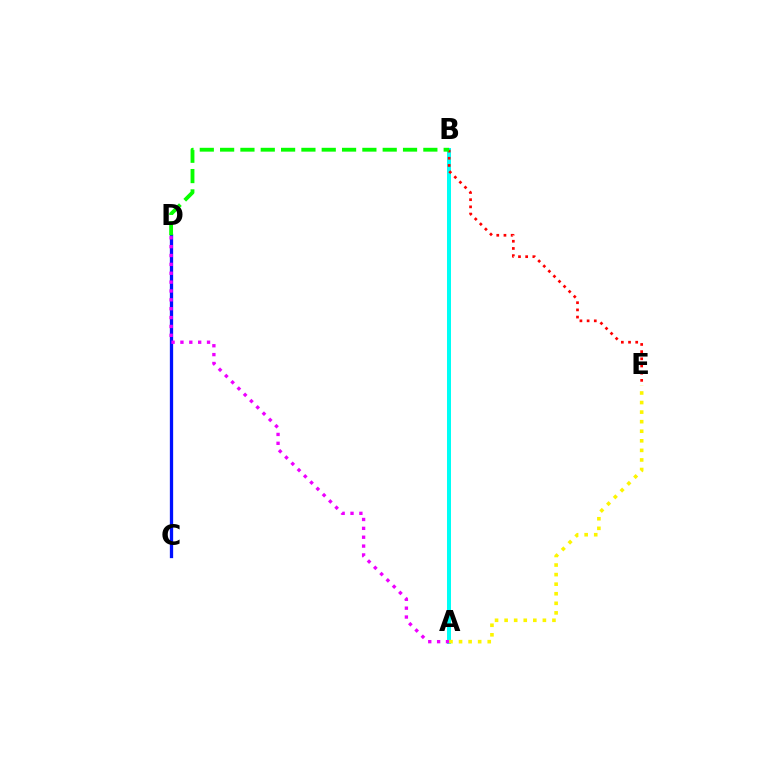{('A', 'B'): [{'color': '#00fff6', 'line_style': 'solid', 'thickness': 2.88}], ('B', 'E'): [{'color': '#ff0000', 'line_style': 'dotted', 'thickness': 1.95}], ('C', 'D'): [{'color': '#0010ff', 'line_style': 'solid', 'thickness': 2.37}], ('A', 'D'): [{'color': '#ee00ff', 'line_style': 'dotted', 'thickness': 2.41}], ('A', 'E'): [{'color': '#fcf500', 'line_style': 'dotted', 'thickness': 2.6}], ('B', 'D'): [{'color': '#08ff00', 'line_style': 'dashed', 'thickness': 2.76}]}